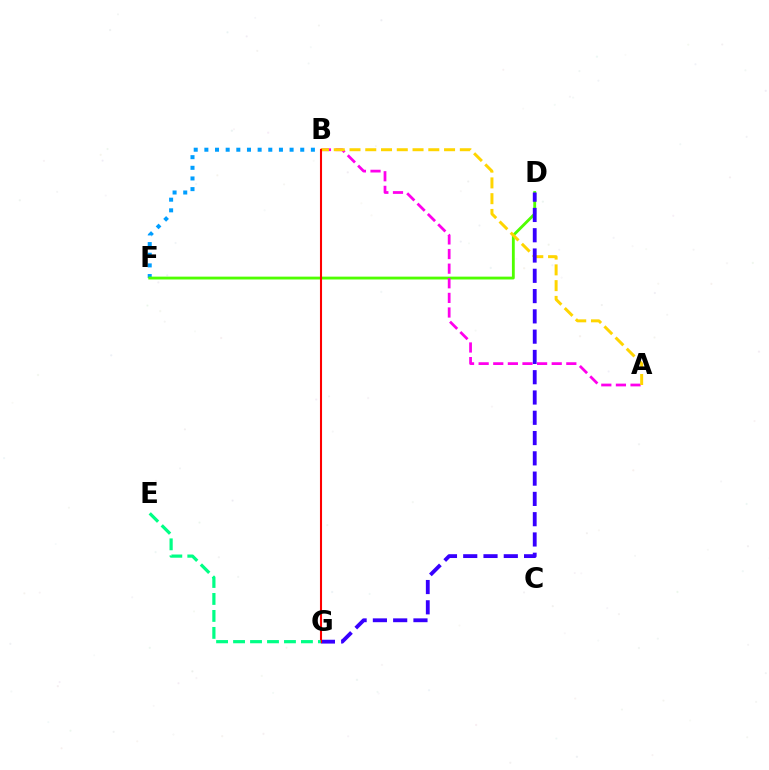{('B', 'F'): [{'color': '#009eff', 'line_style': 'dotted', 'thickness': 2.89}], ('D', 'F'): [{'color': '#4fff00', 'line_style': 'solid', 'thickness': 2.04}], ('A', 'B'): [{'color': '#ff00ed', 'line_style': 'dashed', 'thickness': 1.99}, {'color': '#ffd500', 'line_style': 'dashed', 'thickness': 2.14}], ('D', 'G'): [{'color': '#3700ff', 'line_style': 'dashed', 'thickness': 2.76}], ('B', 'G'): [{'color': '#ff0000', 'line_style': 'solid', 'thickness': 1.5}], ('E', 'G'): [{'color': '#00ff86', 'line_style': 'dashed', 'thickness': 2.31}]}